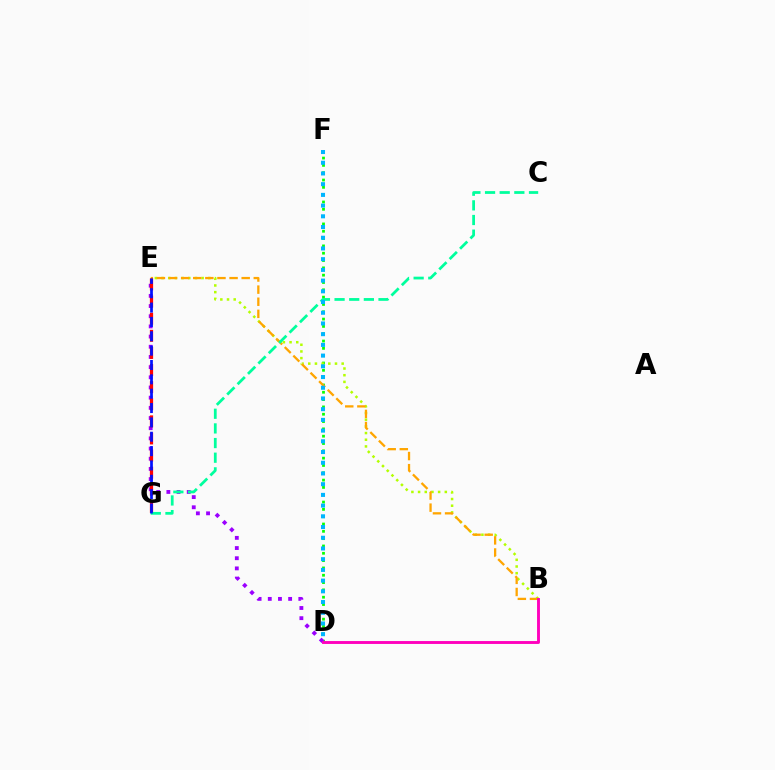{('D', 'F'): [{'color': '#08ff00', 'line_style': 'dotted', 'thickness': 1.99}, {'color': '#00b5ff', 'line_style': 'dotted', 'thickness': 2.91}], ('D', 'E'): [{'color': '#9b00ff', 'line_style': 'dotted', 'thickness': 2.77}], ('B', 'E'): [{'color': '#b3ff00', 'line_style': 'dotted', 'thickness': 1.82}, {'color': '#ffa500', 'line_style': 'dashed', 'thickness': 1.64}], ('E', 'G'): [{'color': '#ff0000', 'line_style': 'dashed', 'thickness': 2.32}, {'color': '#0010ff', 'line_style': 'dashed', 'thickness': 1.95}], ('C', 'G'): [{'color': '#00ff9d', 'line_style': 'dashed', 'thickness': 1.99}], ('B', 'D'): [{'color': '#ff00bd', 'line_style': 'solid', 'thickness': 2.08}]}